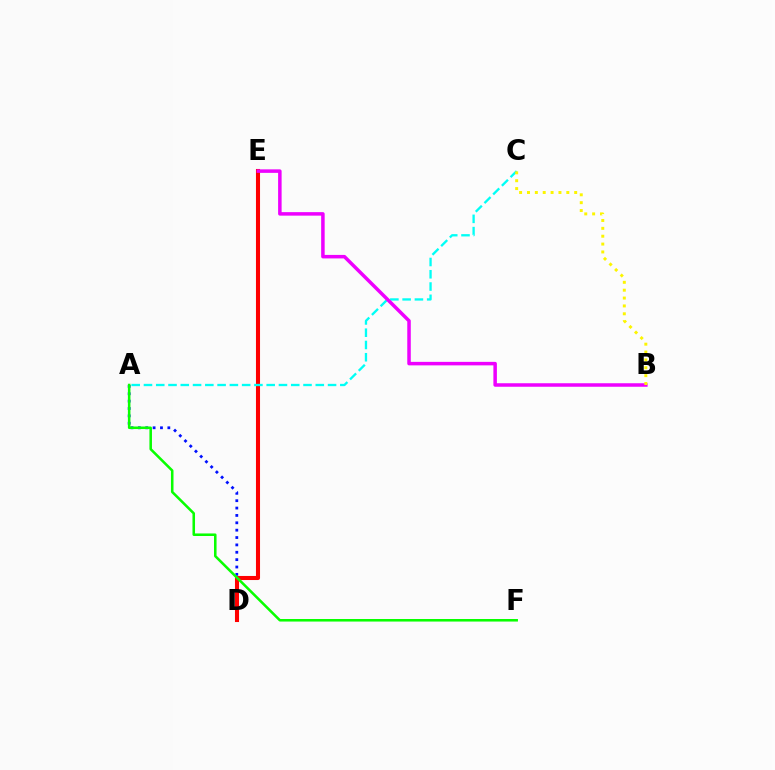{('A', 'D'): [{'color': '#0010ff', 'line_style': 'dotted', 'thickness': 2.0}], ('D', 'E'): [{'color': '#ff0000', 'line_style': 'solid', 'thickness': 2.93}], ('A', 'C'): [{'color': '#00fff6', 'line_style': 'dashed', 'thickness': 1.67}], ('B', 'E'): [{'color': '#ee00ff', 'line_style': 'solid', 'thickness': 2.52}], ('A', 'F'): [{'color': '#08ff00', 'line_style': 'solid', 'thickness': 1.83}], ('B', 'C'): [{'color': '#fcf500', 'line_style': 'dotted', 'thickness': 2.14}]}